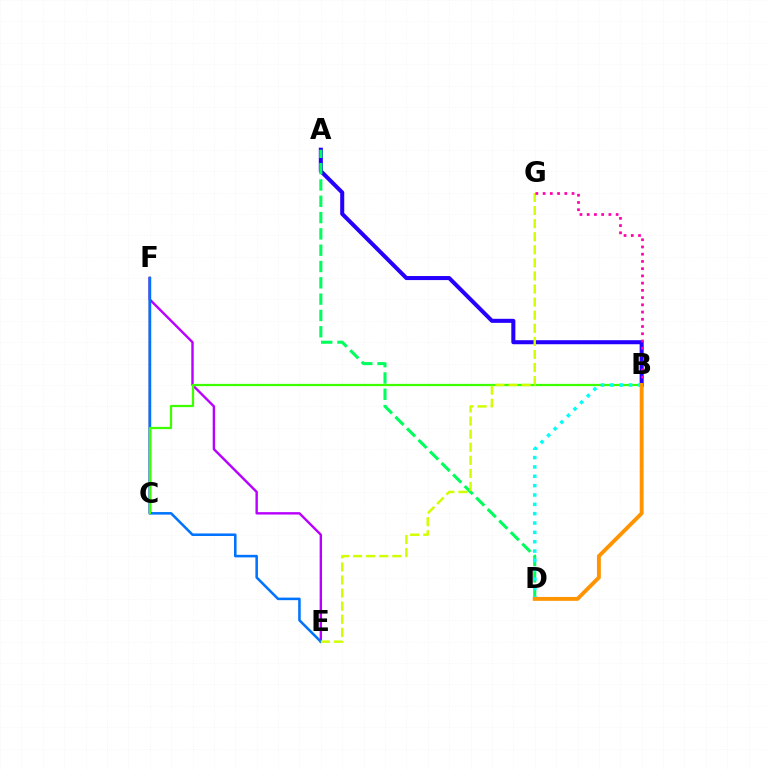{('E', 'F'): [{'color': '#b900ff', 'line_style': 'solid', 'thickness': 1.73}, {'color': '#0074ff', 'line_style': 'solid', 'thickness': 1.84}], ('C', 'F'): [{'color': '#ff0000', 'line_style': 'solid', 'thickness': 1.73}], ('A', 'B'): [{'color': '#2500ff', 'line_style': 'solid', 'thickness': 2.91}], ('B', 'C'): [{'color': '#3dff00', 'line_style': 'solid', 'thickness': 1.62}], ('A', 'D'): [{'color': '#00ff5c', 'line_style': 'dashed', 'thickness': 2.22}], ('E', 'G'): [{'color': '#d1ff00', 'line_style': 'dashed', 'thickness': 1.78}], ('B', 'G'): [{'color': '#ff00ac', 'line_style': 'dotted', 'thickness': 1.96}], ('B', 'D'): [{'color': '#00fff6', 'line_style': 'dotted', 'thickness': 2.54}, {'color': '#ff9400', 'line_style': 'solid', 'thickness': 2.8}]}